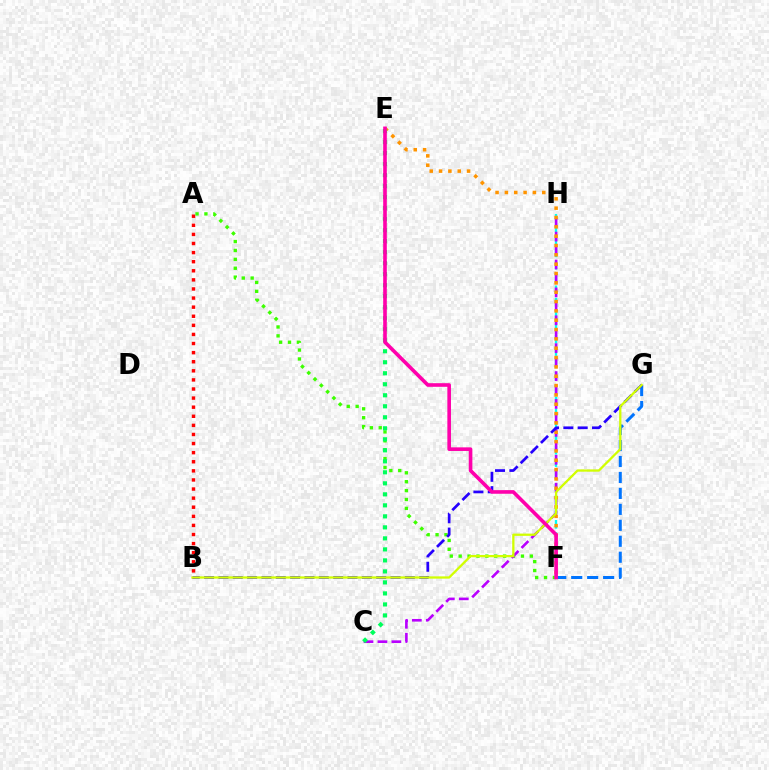{('F', 'G'): [{'color': '#0074ff', 'line_style': 'dashed', 'thickness': 2.17}], ('A', 'B'): [{'color': '#ff0000', 'line_style': 'dotted', 'thickness': 2.47}], ('A', 'F'): [{'color': '#3dff00', 'line_style': 'dotted', 'thickness': 2.42}], ('F', 'H'): [{'color': '#00fff6', 'line_style': 'dashed', 'thickness': 1.68}], ('C', 'H'): [{'color': '#b900ff', 'line_style': 'dashed', 'thickness': 1.89}], ('E', 'F'): [{'color': '#ff9400', 'line_style': 'dotted', 'thickness': 2.54}, {'color': '#ff00ac', 'line_style': 'solid', 'thickness': 2.61}], ('C', 'E'): [{'color': '#00ff5c', 'line_style': 'dotted', 'thickness': 2.99}], ('B', 'G'): [{'color': '#2500ff', 'line_style': 'dashed', 'thickness': 1.95}, {'color': '#d1ff00', 'line_style': 'solid', 'thickness': 1.64}]}